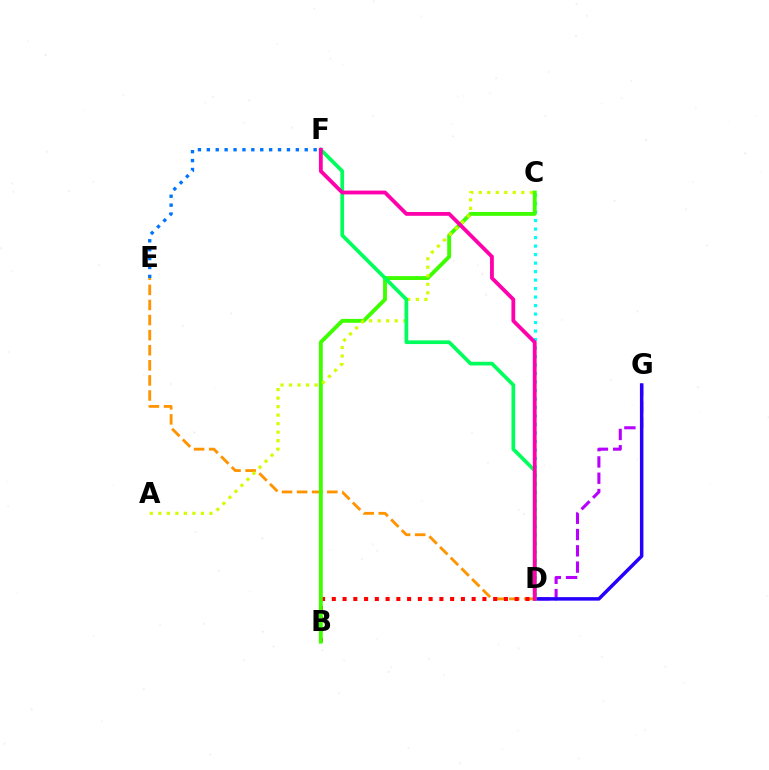{('C', 'D'): [{'color': '#00fff6', 'line_style': 'dotted', 'thickness': 2.31}], ('D', 'G'): [{'color': '#b900ff', 'line_style': 'dashed', 'thickness': 2.21}, {'color': '#2500ff', 'line_style': 'solid', 'thickness': 2.51}], ('D', 'E'): [{'color': '#ff9400', 'line_style': 'dashed', 'thickness': 2.05}], ('E', 'F'): [{'color': '#0074ff', 'line_style': 'dotted', 'thickness': 2.42}], ('B', 'D'): [{'color': '#ff0000', 'line_style': 'dotted', 'thickness': 2.92}], ('B', 'C'): [{'color': '#3dff00', 'line_style': 'solid', 'thickness': 2.79}], ('A', 'C'): [{'color': '#d1ff00', 'line_style': 'dotted', 'thickness': 2.31}], ('D', 'F'): [{'color': '#00ff5c', 'line_style': 'solid', 'thickness': 2.67}, {'color': '#ff00ac', 'line_style': 'solid', 'thickness': 2.74}]}